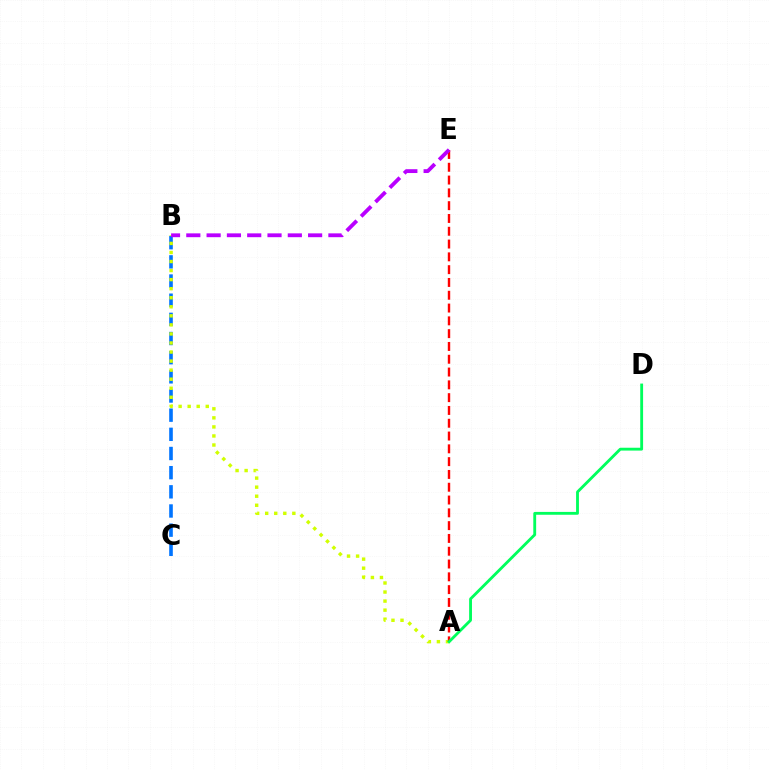{('B', 'C'): [{'color': '#0074ff', 'line_style': 'dashed', 'thickness': 2.6}], ('A', 'B'): [{'color': '#d1ff00', 'line_style': 'dotted', 'thickness': 2.46}], ('A', 'E'): [{'color': '#ff0000', 'line_style': 'dashed', 'thickness': 1.74}], ('A', 'D'): [{'color': '#00ff5c', 'line_style': 'solid', 'thickness': 2.05}], ('B', 'E'): [{'color': '#b900ff', 'line_style': 'dashed', 'thickness': 2.76}]}